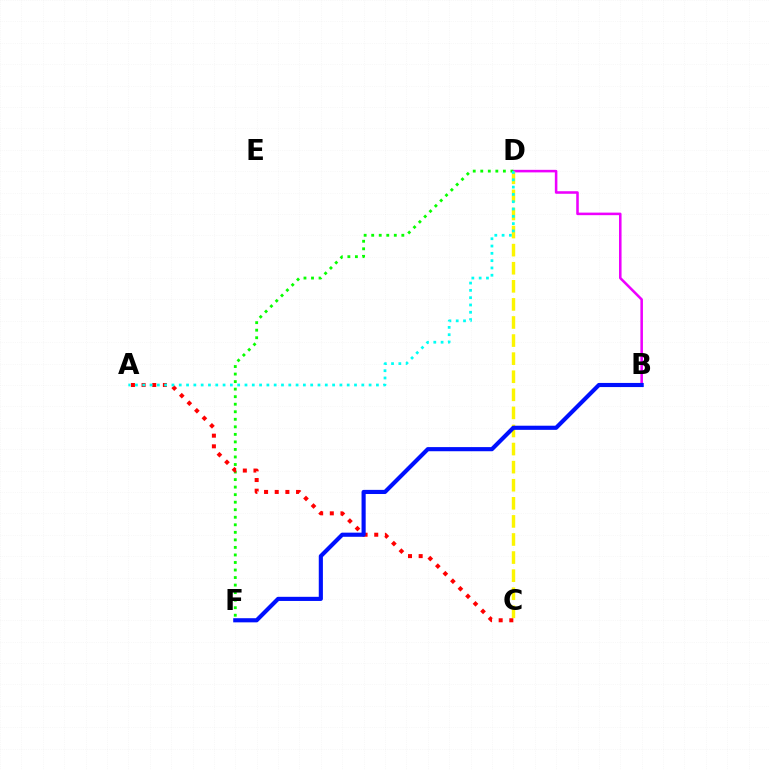{('B', 'D'): [{'color': '#ee00ff', 'line_style': 'solid', 'thickness': 1.84}], ('C', 'D'): [{'color': '#fcf500', 'line_style': 'dashed', 'thickness': 2.46}], ('D', 'F'): [{'color': '#08ff00', 'line_style': 'dotted', 'thickness': 2.05}], ('A', 'C'): [{'color': '#ff0000', 'line_style': 'dotted', 'thickness': 2.9}], ('B', 'F'): [{'color': '#0010ff', 'line_style': 'solid', 'thickness': 2.98}], ('A', 'D'): [{'color': '#00fff6', 'line_style': 'dotted', 'thickness': 1.98}]}